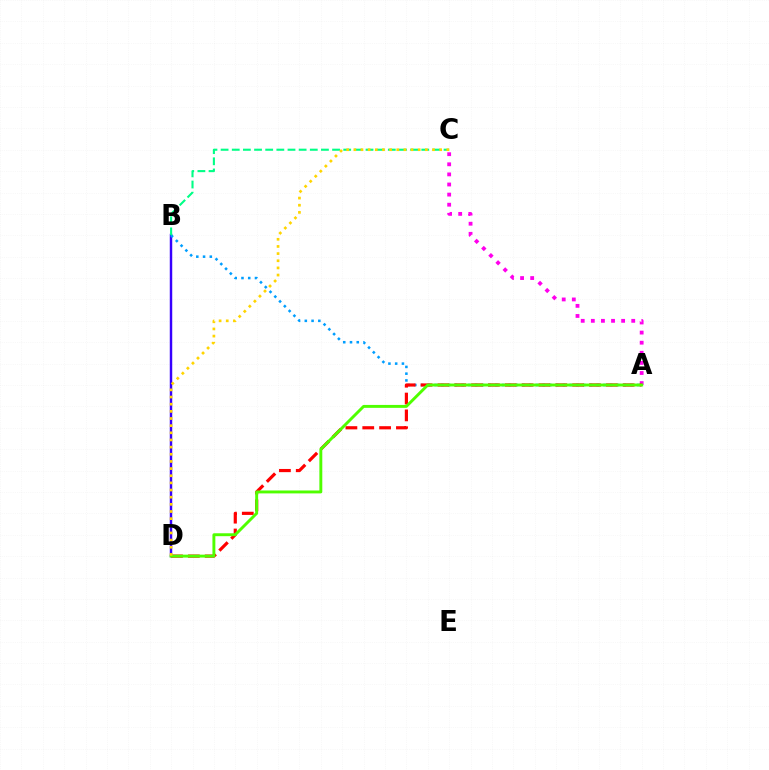{('B', 'D'): [{'color': '#3700ff', 'line_style': 'solid', 'thickness': 1.77}], ('A', 'B'): [{'color': '#009eff', 'line_style': 'dotted', 'thickness': 1.84}], ('B', 'C'): [{'color': '#00ff86', 'line_style': 'dashed', 'thickness': 1.51}], ('A', 'C'): [{'color': '#ff00ed', 'line_style': 'dotted', 'thickness': 2.74}], ('A', 'D'): [{'color': '#ff0000', 'line_style': 'dashed', 'thickness': 2.29}, {'color': '#4fff00', 'line_style': 'solid', 'thickness': 2.1}], ('C', 'D'): [{'color': '#ffd500', 'line_style': 'dotted', 'thickness': 1.94}]}